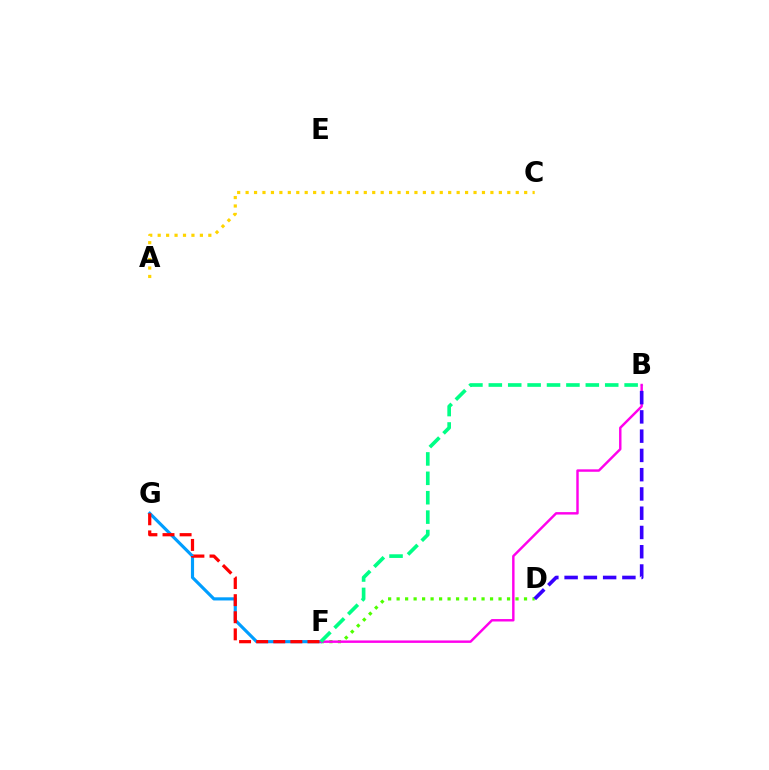{('A', 'C'): [{'color': '#ffd500', 'line_style': 'dotted', 'thickness': 2.29}], ('D', 'F'): [{'color': '#4fff00', 'line_style': 'dotted', 'thickness': 2.31}], ('F', 'G'): [{'color': '#009eff', 'line_style': 'solid', 'thickness': 2.27}, {'color': '#ff0000', 'line_style': 'dashed', 'thickness': 2.32}], ('B', 'F'): [{'color': '#ff00ed', 'line_style': 'solid', 'thickness': 1.76}, {'color': '#00ff86', 'line_style': 'dashed', 'thickness': 2.64}], ('B', 'D'): [{'color': '#3700ff', 'line_style': 'dashed', 'thickness': 2.62}]}